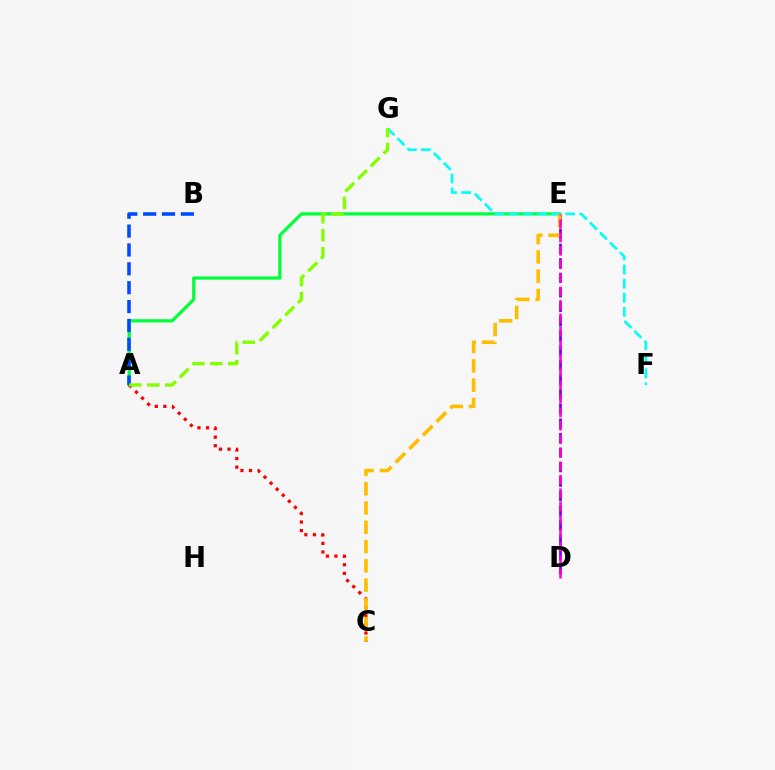{('D', 'E'): [{'color': '#7200ff', 'line_style': 'dashed', 'thickness': 1.98}, {'color': '#ff00cf', 'line_style': 'dashed', 'thickness': 1.83}], ('A', 'E'): [{'color': '#00ff39', 'line_style': 'solid', 'thickness': 2.31}], ('A', 'C'): [{'color': '#ff0000', 'line_style': 'dotted', 'thickness': 2.33}], ('F', 'G'): [{'color': '#00fff6', 'line_style': 'dashed', 'thickness': 1.92}], ('C', 'E'): [{'color': '#ffbd00', 'line_style': 'dashed', 'thickness': 2.62}], ('A', 'B'): [{'color': '#004bff', 'line_style': 'dashed', 'thickness': 2.56}], ('A', 'G'): [{'color': '#84ff00', 'line_style': 'dashed', 'thickness': 2.44}]}